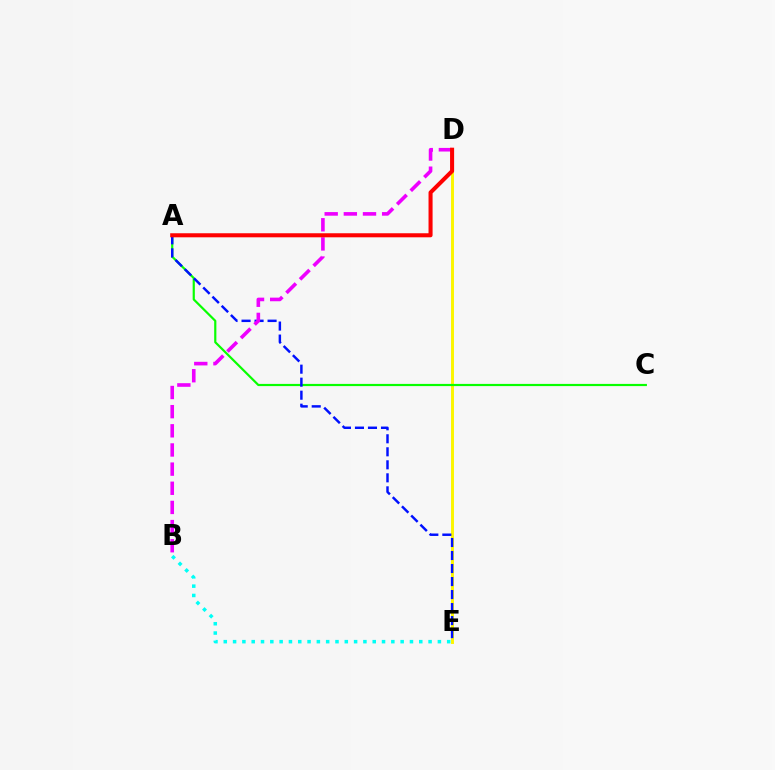{('D', 'E'): [{'color': '#fcf500', 'line_style': 'solid', 'thickness': 2.12}], ('A', 'C'): [{'color': '#08ff00', 'line_style': 'solid', 'thickness': 1.58}], ('A', 'E'): [{'color': '#0010ff', 'line_style': 'dashed', 'thickness': 1.77}], ('B', 'D'): [{'color': '#ee00ff', 'line_style': 'dashed', 'thickness': 2.6}], ('A', 'D'): [{'color': '#ff0000', 'line_style': 'solid', 'thickness': 2.92}], ('B', 'E'): [{'color': '#00fff6', 'line_style': 'dotted', 'thickness': 2.53}]}